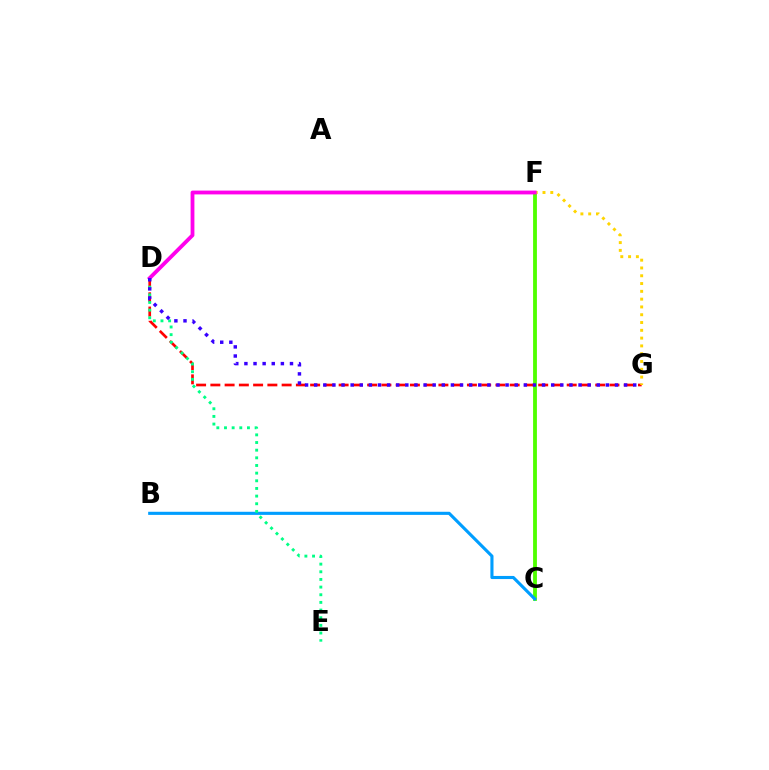{('C', 'F'): [{'color': '#4fff00', 'line_style': 'solid', 'thickness': 2.75}], ('B', 'C'): [{'color': '#009eff', 'line_style': 'solid', 'thickness': 2.24}], ('D', 'G'): [{'color': '#ff0000', 'line_style': 'dashed', 'thickness': 1.94}, {'color': '#3700ff', 'line_style': 'dotted', 'thickness': 2.48}], ('F', 'G'): [{'color': '#ffd500', 'line_style': 'dotted', 'thickness': 2.12}], ('D', 'E'): [{'color': '#00ff86', 'line_style': 'dotted', 'thickness': 2.08}], ('D', 'F'): [{'color': '#ff00ed', 'line_style': 'solid', 'thickness': 2.74}]}